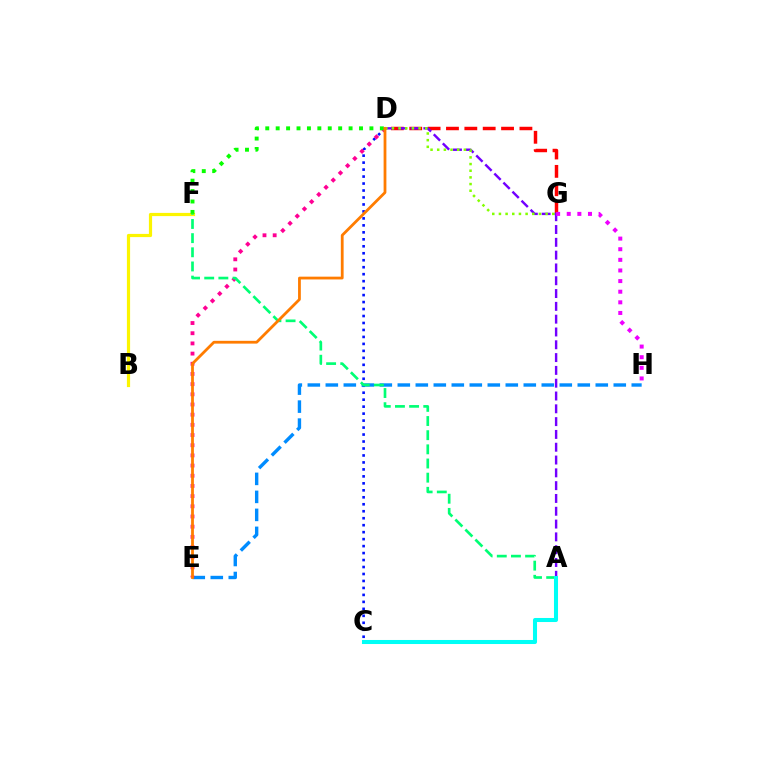{('C', 'D'): [{'color': '#0010ff', 'line_style': 'dotted', 'thickness': 1.89}], ('B', 'F'): [{'color': '#fcf500', 'line_style': 'solid', 'thickness': 2.3}], ('E', 'H'): [{'color': '#008cff', 'line_style': 'dashed', 'thickness': 2.44}], ('D', 'E'): [{'color': '#ff0094', 'line_style': 'dotted', 'thickness': 2.77}, {'color': '#ff7c00', 'line_style': 'solid', 'thickness': 2.0}], ('D', 'G'): [{'color': '#ff0000', 'line_style': 'dashed', 'thickness': 2.49}, {'color': '#84ff00', 'line_style': 'dotted', 'thickness': 1.81}], ('D', 'F'): [{'color': '#08ff00', 'line_style': 'dotted', 'thickness': 2.83}], ('A', 'D'): [{'color': '#7200ff', 'line_style': 'dashed', 'thickness': 1.74}], ('A', 'F'): [{'color': '#00ff74', 'line_style': 'dashed', 'thickness': 1.92}], ('G', 'H'): [{'color': '#ee00ff', 'line_style': 'dotted', 'thickness': 2.89}], ('A', 'C'): [{'color': '#00fff6', 'line_style': 'solid', 'thickness': 2.91}]}